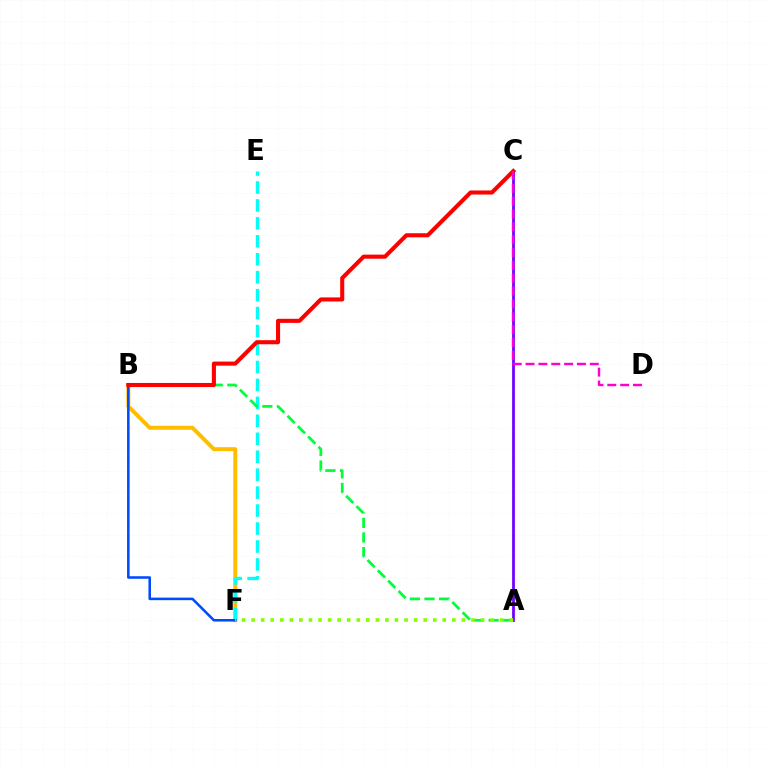{('B', 'F'): [{'color': '#ffbd00', 'line_style': 'solid', 'thickness': 2.84}, {'color': '#004bff', 'line_style': 'solid', 'thickness': 1.84}], ('E', 'F'): [{'color': '#00fff6', 'line_style': 'dashed', 'thickness': 2.44}], ('A', 'C'): [{'color': '#7200ff', 'line_style': 'solid', 'thickness': 1.98}], ('A', 'B'): [{'color': '#00ff39', 'line_style': 'dashed', 'thickness': 1.98}], ('A', 'F'): [{'color': '#84ff00', 'line_style': 'dotted', 'thickness': 2.6}], ('B', 'C'): [{'color': '#ff0000', 'line_style': 'solid', 'thickness': 2.94}], ('C', 'D'): [{'color': '#ff00cf', 'line_style': 'dashed', 'thickness': 1.75}]}